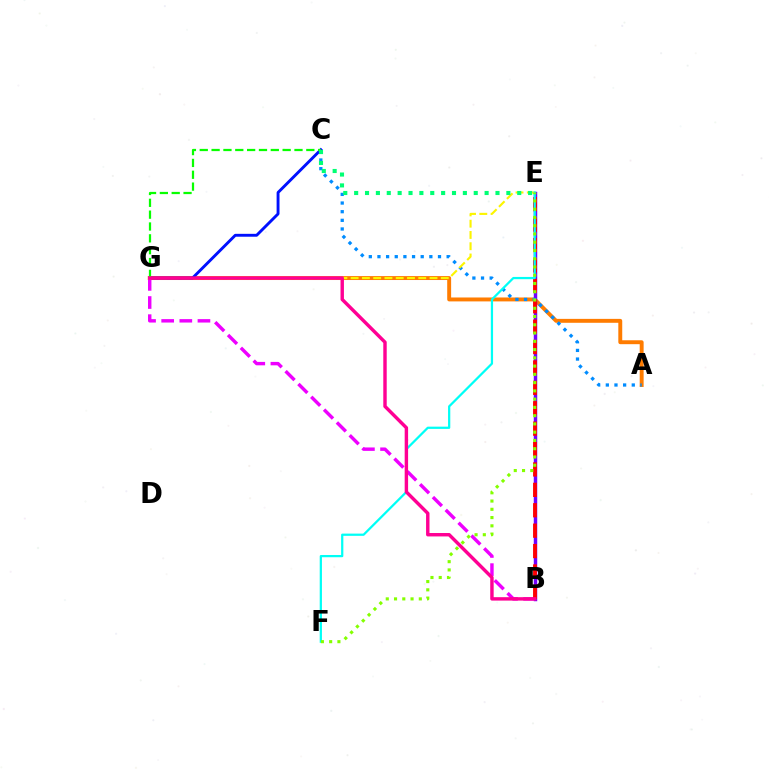{('A', 'G'): [{'color': '#ff7c00', 'line_style': 'solid', 'thickness': 2.82}], ('C', 'G'): [{'color': '#0010ff', 'line_style': 'solid', 'thickness': 2.08}, {'color': '#08ff00', 'line_style': 'dashed', 'thickness': 1.61}], ('B', 'E'): [{'color': '#7200ff', 'line_style': 'solid', 'thickness': 2.49}, {'color': '#ff0000', 'line_style': 'dashed', 'thickness': 2.77}], ('B', 'G'): [{'color': '#ee00ff', 'line_style': 'dashed', 'thickness': 2.46}, {'color': '#ff0094', 'line_style': 'solid', 'thickness': 2.46}], ('A', 'C'): [{'color': '#008cff', 'line_style': 'dotted', 'thickness': 2.35}], ('E', 'G'): [{'color': '#fcf500', 'line_style': 'dashed', 'thickness': 1.53}], ('E', 'F'): [{'color': '#00fff6', 'line_style': 'solid', 'thickness': 1.61}, {'color': '#84ff00', 'line_style': 'dotted', 'thickness': 2.24}], ('C', 'E'): [{'color': '#00ff74', 'line_style': 'dotted', 'thickness': 2.95}]}